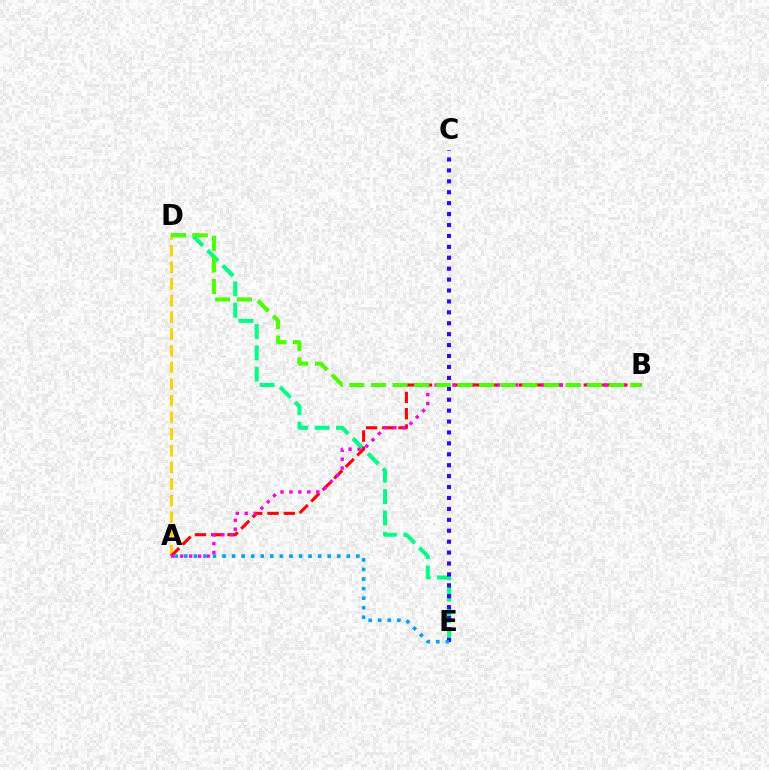{('D', 'E'): [{'color': '#00ff86', 'line_style': 'dashed', 'thickness': 2.9}], ('A', 'D'): [{'color': '#ffd500', 'line_style': 'dashed', 'thickness': 2.26}], ('C', 'E'): [{'color': '#3700ff', 'line_style': 'dotted', 'thickness': 2.97}], ('A', 'B'): [{'color': '#ff0000', 'line_style': 'dashed', 'thickness': 2.21}, {'color': '#ff00ed', 'line_style': 'dotted', 'thickness': 2.43}], ('A', 'E'): [{'color': '#009eff', 'line_style': 'dotted', 'thickness': 2.6}], ('B', 'D'): [{'color': '#4fff00', 'line_style': 'dashed', 'thickness': 2.94}]}